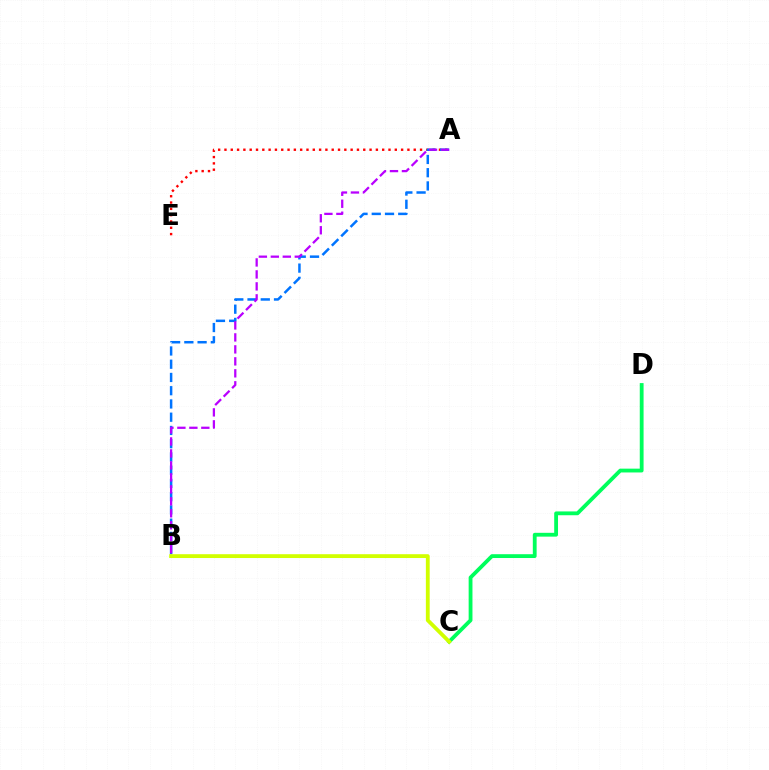{('A', 'E'): [{'color': '#ff0000', 'line_style': 'dotted', 'thickness': 1.71}], ('A', 'B'): [{'color': '#0074ff', 'line_style': 'dashed', 'thickness': 1.8}, {'color': '#b900ff', 'line_style': 'dashed', 'thickness': 1.63}], ('C', 'D'): [{'color': '#00ff5c', 'line_style': 'solid', 'thickness': 2.75}], ('B', 'C'): [{'color': '#d1ff00', 'line_style': 'solid', 'thickness': 2.75}]}